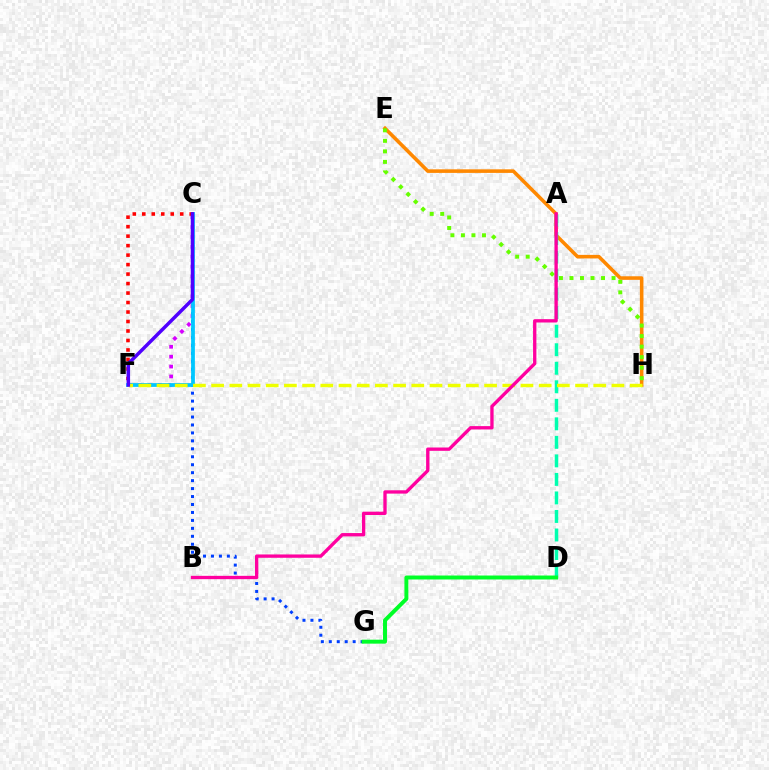{('C', 'G'): [{'color': '#003fff', 'line_style': 'dotted', 'thickness': 2.16}], ('C', 'F'): [{'color': '#d600ff', 'line_style': 'dotted', 'thickness': 2.69}, {'color': '#00c7ff', 'line_style': 'solid', 'thickness': 2.71}, {'color': '#ff0000', 'line_style': 'dotted', 'thickness': 2.58}, {'color': '#4f00ff', 'line_style': 'solid', 'thickness': 2.51}], ('E', 'H'): [{'color': '#ff8800', 'line_style': 'solid', 'thickness': 2.57}, {'color': '#66ff00', 'line_style': 'dotted', 'thickness': 2.86}], ('A', 'D'): [{'color': '#00ffaf', 'line_style': 'dashed', 'thickness': 2.52}], ('F', 'H'): [{'color': '#eeff00', 'line_style': 'dashed', 'thickness': 2.47}], ('A', 'B'): [{'color': '#ff00a0', 'line_style': 'solid', 'thickness': 2.39}], ('D', 'G'): [{'color': '#00ff27', 'line_style': 'solid', 'thickness': 2.85}]}